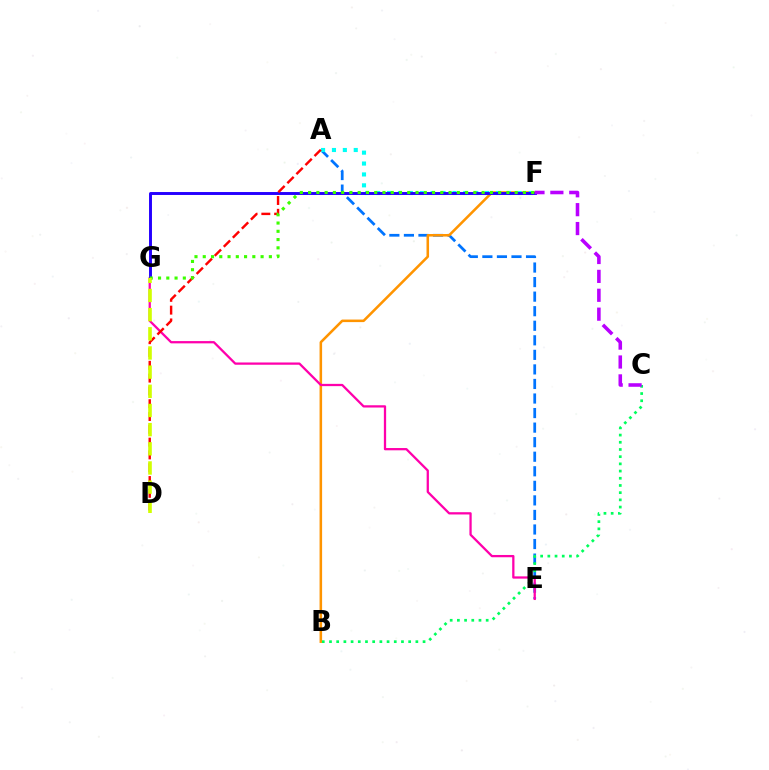{('A', 'E'): [{'color': '#0074ff', 'line_style': 'dashed', 'thickness': 1.98}], ('B', 'F'): [{'color': '#ff9400', 'line_style': 'solid', 'thickness': 1.83}], ('B', 'C'): [{'color': '#00ff5c', 'line_style': 'dotted', 'thickness': 1.96}], ('E', 'G'): [{'color': '#ff00ac', 'line_style': 'solid', 'thickness': 1.64}], ('A', 'F'): [{'color': '#00fff6', 'line_style': 'dotted', 'thickness': 2.96}], ('F', 'G'): [{'color': '#2500ff', 'line_style': 'solid', 'thickness': 2.11}, {'color': '#3dff00', 'line_style': 'dotted', 'thickness': 2.24}], ('A', 'D'): [{'color': '#ff0000', 'line_style': 'dashed', 'thickness': 1.74}], ('C', 'F'): [{'color': '#b900ff', 'line_style': 'dashed', 'thickness': 2.57}], ('D', 'G'): [{'color': '#d1ff00', 'line_style': 'dashed', 'thickness': 2.6}]}